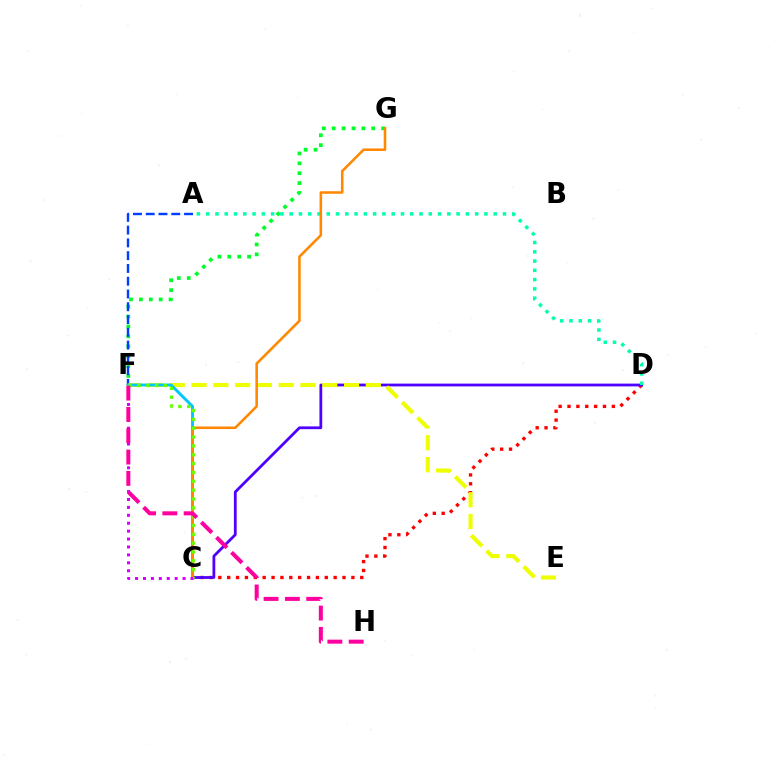{('C', 'D'): [{'color': '#ff0000', 'line_style': 'dotted', 'thickness': 2.41}, {'color': '#4f00ff', 'line_style': 'solid', 'thickness': 2.0}], ('F', 'G'): [{'color': '#00ff27', 'line_style': 'dotted', 'thickness': 2.69}], ('A', 'F'): [{'color': '#003fff', 'line_style': 'dashed', 'thickness': 1.74}], ('E', 'F'): [{'color': '#eeff00', 'line_style': 'dashed', 'thickness': 2.96}], ('C', 'F'): [{'color': '#00c7ff', 'line_style': 'solid', 'thickness': 2.09}, {'color': '#66ff00', 'line_style': 'dotted', 'thickness': 2.4}, {'color': '#d600ff', 'line_style': 'dotted', 'thickness': 2.15}], ('A', 'D'): [{'color': '#00ffaf', 'line_style': 'dotted', 'thickness': 2.52}], ('C', 'G'): [{'color': '#ff8800', 'line_style': 'solid', 'thickness': 1.84}], ('F', 'H'): [{'color': '#ff00a0', 'line_style': 'dashed', 'thickness': 2.9}]}